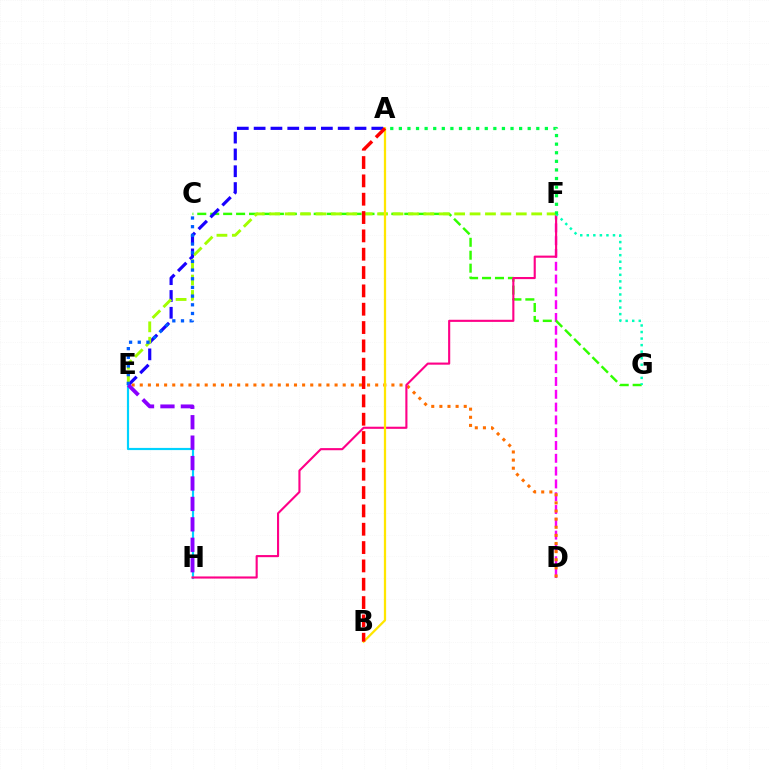{('D', 'F'): [{'color': '#fa00f9', 'line_style': 'dashed', 'thickness': 1.74}], ('D', 'E'): [{'color': '#ff7000', 'line_style': 'dotted', 'thickness': 2.21}], ('C', 'G'): [{'color': '#31ff00', 'line_style': 'dashed', 'thickness': 1.76}], ('E', 'H'): [{'color': '#00d3ff', 'line_style': 'solid', 'thickness': 1.57}, {'color': '#8a00ff', 'line_style': 'dashed', 'thickness': 2.78}], ('F', 'H'): [{'color': '#ff0088', 'line_style': 'solid', 'thickness': 1.53}], ('A', 'E'): [{'color': '#1900ff', 'line_style': 'dashed', 'thickness': 2.28}], ('F', 'G'): [{'color': '#00ffbb', 'line_style': 'dotted', 'thickness': 1.78}], ('E', 'F'): [{'color': '#a2ff00', 'line_style': 'dashed', 'thickness': 2.09}], ('C', 'E'): [{'color': '#005dff', 'line_style': 'dotted', 'thickness': 2.36}], ('A', 'B'): [{'color': '#ffe600', 'line_style': 'solid', 'thickness': 1.63}, {'color': '#ff0000', 'line_style': 'dashed', 'thickness': 2.49}], ('A', 'F'): [{'color': '#00ff45', 'line_style': 'dotted', 'thickness': 2.33}]}